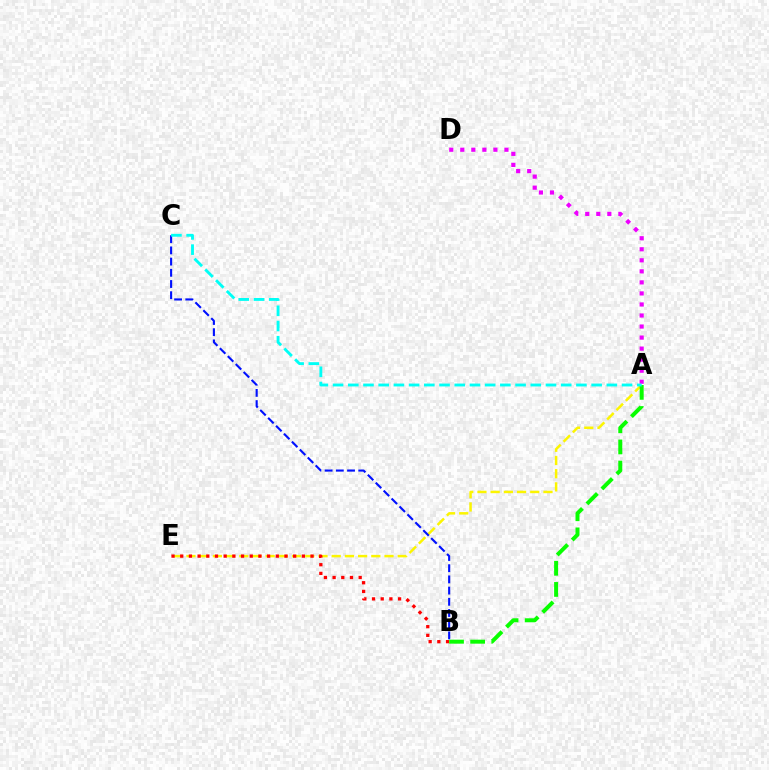{('A', 'E'): [{'color': '#fcf500', 'line_style': 'dashed', 'thickness': 1.79}], ('A', 'D'): [{'color': '#ee00ff', 'line_style': 'dotted', 'thickness': 3.0}], ('B', 'C'): [{'color': '#0010ff', 'line_style': 'dashed', 'thickness': 1.52}], ('B', 'E'): [{'color': '#ff0000', 'line_style': 'dotted', 'thickness': 2.36}], ('A', 'B'): [{'color': '#08ff00', 'line_style': 'dashed', 'thickness': 2.87}], ('A', 'C'): [{'color': '#00fff6', 'line_style': 'dashed', 'thickness': 2.07}]}